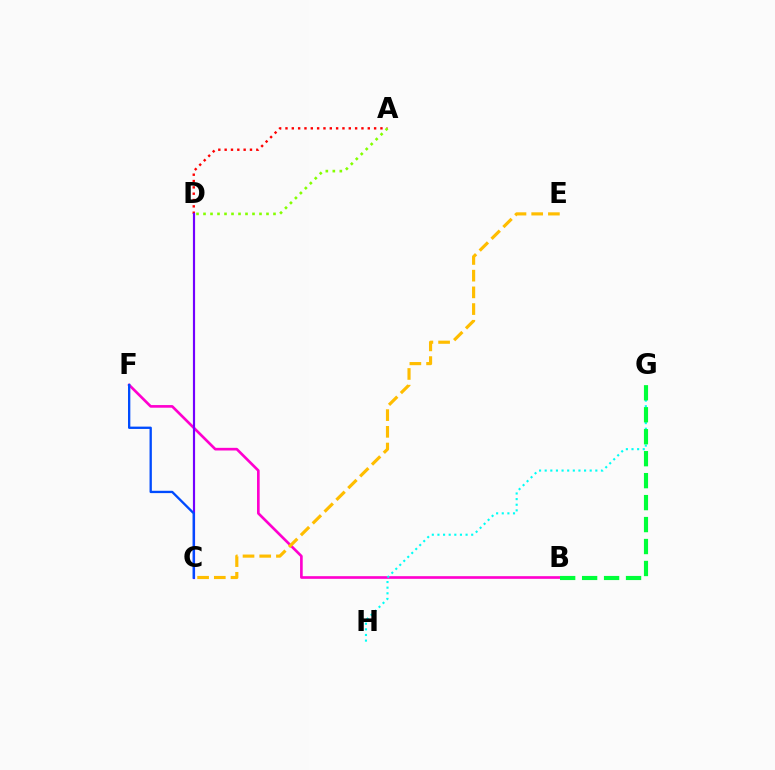{('A', 'D'): [{'color': '#ff0000', 'line_style': 'dotted', 'thickness': 1.72}, {'color': '#84ff00', 'line_style': 'dotted', 'thickness': 1.9}], ('B', 'F'): [{'color': '#ff00cf', 'line_style': 'solid', 'thickness': 1.91}], ('G', 'H'): [{'color': '#00fff6', 'line_style': 'dotted', 'thickness': 1.53}], ('C', 'E'): [{'color': '#ffbd00', 'line_style': 'dashed', 'thickness': 2.27}], ('C', 'D'): [{'color': '#7200ff', 'line_style': 'solid', 'thickness': 1.57}], ('C', 'F'): [{'color': '#004bff', 'line_style': 'solid', 'thickness': 1.68}], ('B', 'G'): [{'color': '#00ff39', 'line_style': 'dashed', 'thickness': 2.98}]}